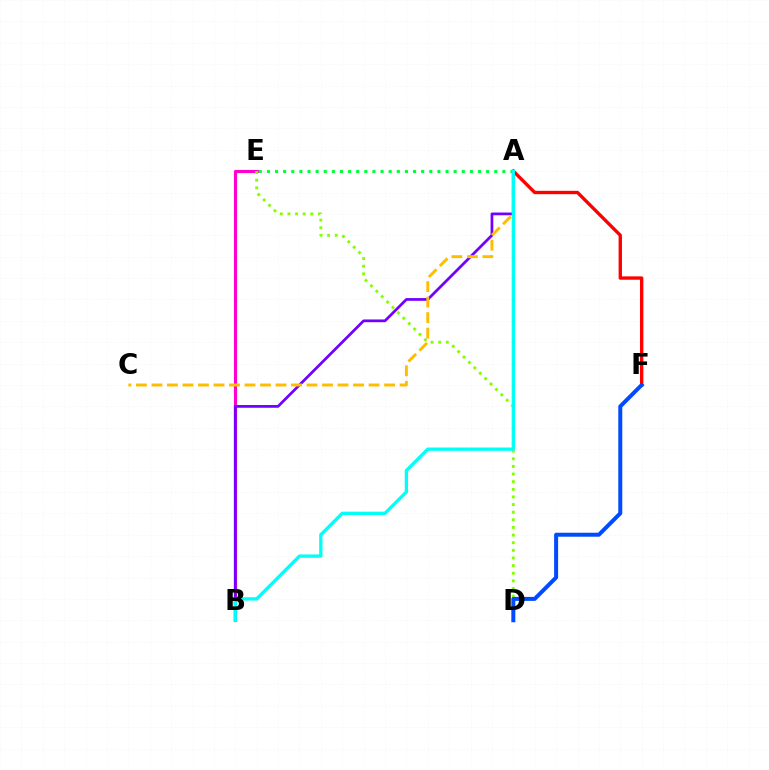{('B', 'E'): [{'color': '#ff00cf', 'line_style': 'solid', 'thickness': 2.25}], ('A', 'B'): [{'color': '#7200ff', 'line_style': 'solid', 'thickness': 1.97}, {'color': '#00fff6', 'line_style': 'solid', 'thickness': 2.39}], ('A', 'F'): [{'color': '#ff0000', 'line_style': 'solid', 'thickness': 2.42}], ('D', 'E'): [{'color': '#84ff00', 'line_style': 'dotted', 'thickness': 2.07}], ('A', 'C'): [{'color': '#ffbd00', 'line_style': 'dashed', 'thickness': 2.11}], ('D', 'F'): [{'color': '#004bff', 'line_style': 'solid', 'thickness': 2.87}], ('A', 'E'): [{'color': '#00ff39', 'line_style': 'dotted', 'thickness': 2.21}]}